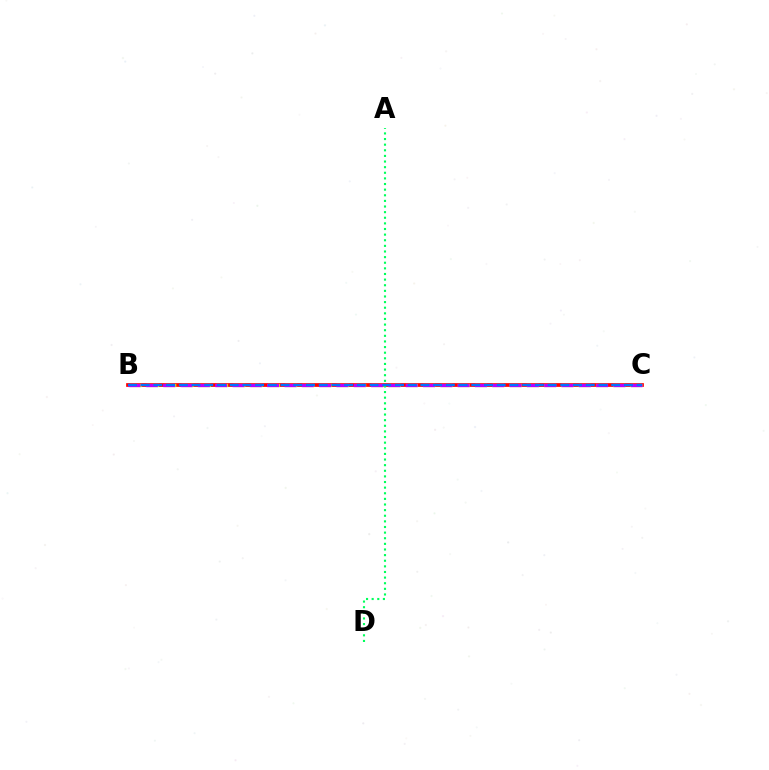{('B', 'C'): [{'color': '#ff0000', 'line_style': 'solid', 'thickness': 2.68}, {'color': '#d1ff00', 'line_style': 'dashed', 'thickness': 2.35}, {'color': '#b900ff', 'line_style': 'dashed', 'thickness': 2.35}, {'color': '#0074ff', 'line_style': 'dashed', 'thickness': 1.73}], ('A', 'D'): [{'color': '#00ff5c', 'line_style': 'dotted', 'thickness': 1.53}]}